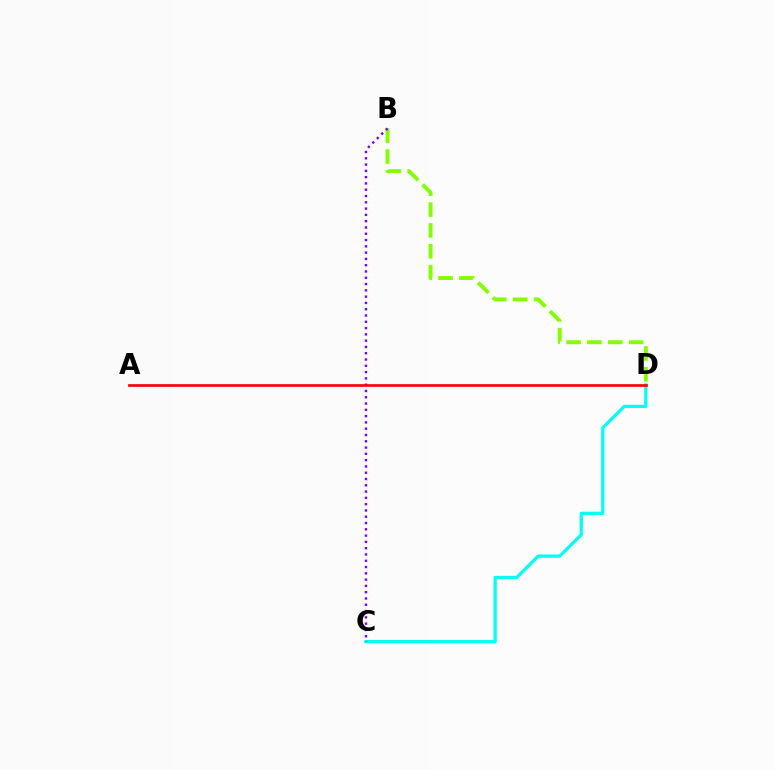{('B', 'D'): [{'color': '#84ff00', 'line_style': 'dashed', 'thickness': 2.84}], ('C', 'D'): [{'color': '#00fff6', 'line_style': 'solid', 'thickness': 2.32}], ('B', 'C'): [{'color': '#7200ff', 'line_style': 'dotted', 'thickness': 1.71}], ('A', 'D'): [{'color': '#ff0000', 'line_style': 'solid', 'thickness': 1.94}]}